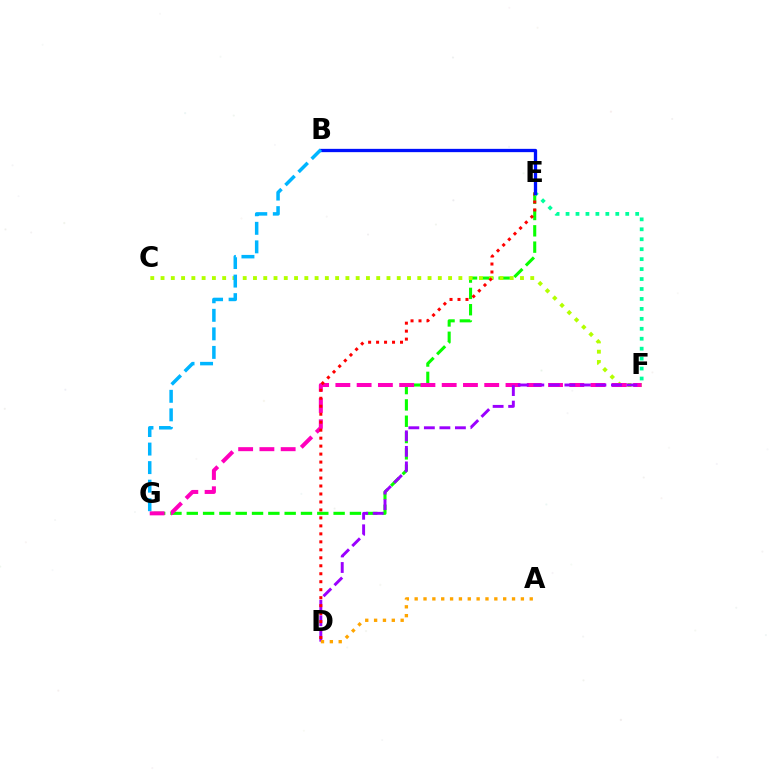{('E', 'G'): [{'color': '#08ff00', 'line_style': 'dashed', 'thickness': 2.22}], ('C', 'F'): [{'color': '#b3ff00', 'line_style': 'dotted', 'thickness': 2.79}], ('F', 'G'): [{'color': '#ff00bd', 'line_style': 'dashed', 'thickness': 2.89}], ('D', 'F'): [{'color': '#9b00ff', 'line_style': 'dashed', 'thickness': 2.11}], ('D', 'E'): [{'color': '#ff0000', 'line_style': 'dotted', 'thickness': 2.17}], ('E', 'F'): [{'color': '#00ff9d', 'line_style': 'dotted', 'thickness': 2.7}], ('B', 'E'): [{'color': '#0010ff', 'line_style': 'solid', 'thickness': 2.37}], ('B', 'G'): [{'color': '#00b5ff', 'line_style': 'dashed', 'thickness': 2.52}], ('A', 'D'): [{'color': '#ffa500', 'line_style': 'dotted', 'thickness': 2.4}]}